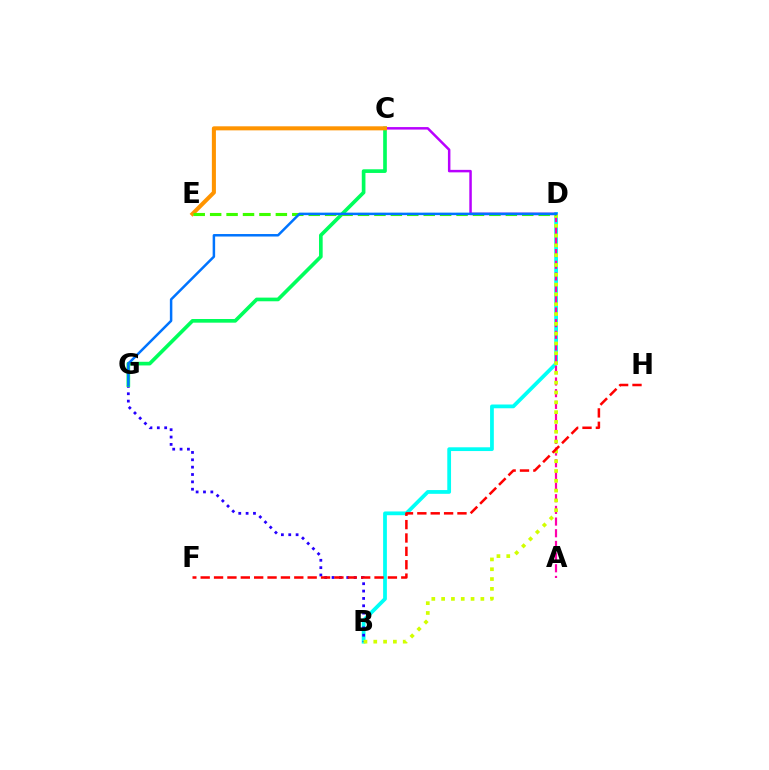{('B', 'D'): [{'color': '#00fff6', 'line_style': 'solid', 'thickness': 2.71}, {'color': '#d1ff00', 'line_style': 'dotted', 'thickness': 2.67}], ('A', 'D'): [{'color': '#ff00ac', 'line_style': 'dashed', 'thickness': 1.59}], ('B', 'G'): [{'color': '#2500ff', 'line_style': 'dotted', 'thickness': 2.0}], ('C', 'D'): [{'color': '#b900ff', 'line_style': 'solid', 'thickness': 1.79}], ('C', 'G'): [{'color': '#00ff5c', 'line_style': 'solid', 'thickness': 2.64}], ('F', 'H'): [{'color': '#ff0000', 'line_style': 'dashed', 'thickness': 1.82}], ('C', 'E'): [{'color': '#ff9400', 'line_style': 'solid', 'thickness': 2.91}], ('D', 'E'): [{'color': '#3dff00', 'line_style': 'dashed', 'thickness': 2.23}], ('D', 'G'): [{'color': '#0074ff', 'line_style': 'solid', 'thickness': 1.79}]}